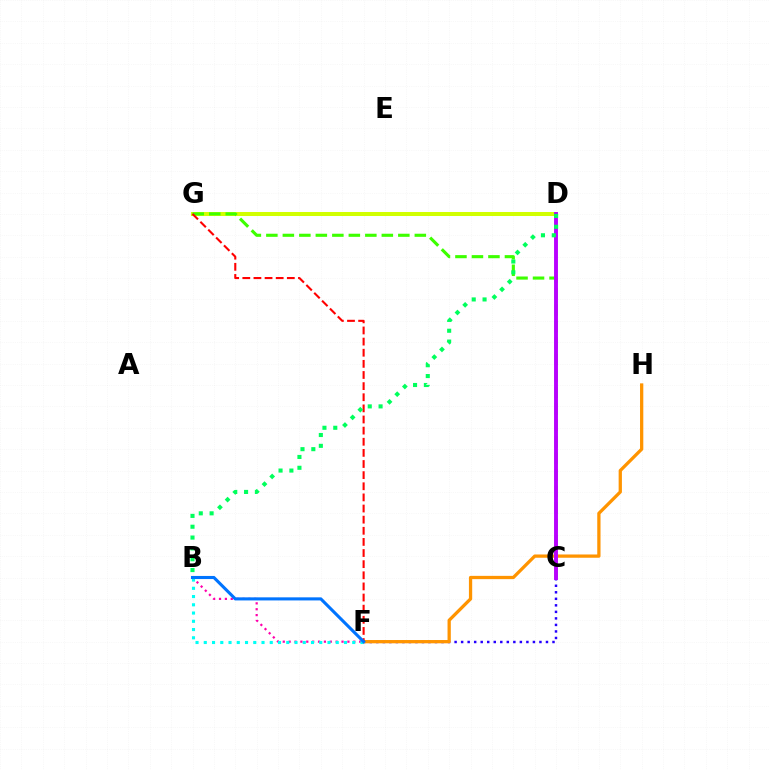{('C', 'F'): [{'color': '#2500ff', 'line_style': 'dotted', 'thickness': 1.77}], ('F', 'H'): [{'color': '#ff9400', 'line_style': 'solid', 'thickness': 2.36}], ('D', 'G'): [{'color': '#d1ff00', 'line_style': 'solid', 'thickness': 2.89}], ('C', 'G'): [{'color': '#3dff00', 'line_style': 'dashed', 'thickness': 2.24}], ('C', 'D'): [{'color': '#b900ff', 'line_style': 'solid', 'thickness': 2.8}], ('F', 'G'): [{'color': '#ff0000', 'line_style': 'dashed', 'thickness': 1.51}], ('B', 'F'): [{'color': '#ff00ac', 'line_style': 'dotted', 'thickness': 1.6}, {'color': '#00fff6', 'line_style': 'dotted', 'thickness': 2.24}, {'color': '#0074ff', 'line_style': 'solid', 'thickness': 2.23}], ('B', 'D'): [{'color': '#00ff5c', 'line_style': 'dotted', 'thickness': 2.94}]}